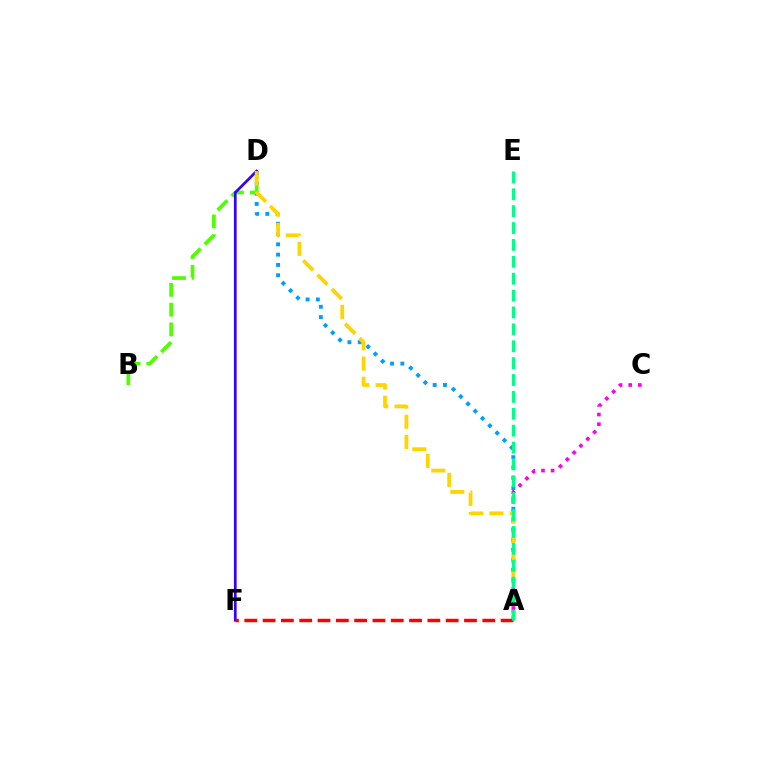{('A', 'C'): [{'color': '#ff00ed', 'line_style': 'dotted', 'thickness': 2.62}], ('B', 'D'): [{'color': '#4fff00', 'line_style': 'dashed', 'thickness': 2.68}], ('A', 'D'): [{'color': '#009eff', 'line_style': 'dotted', 'thickness': 2.8}, {'color': '#ffd500', 'line_style': 'dashed', 'thickness': 2.74}], ('D', 'F'): [{'color': '#3700ff', 'line_style': 'solid', 'thickness': 1.96}], ('A', 'F'): [{'color': '#ff0000', 'line_style': 'dashed', 'thickness': 2.49}], ('A', 'E'): [{'color': '#00ff86', 'line_style': 'dashed', 'thickness': 2.29}]}